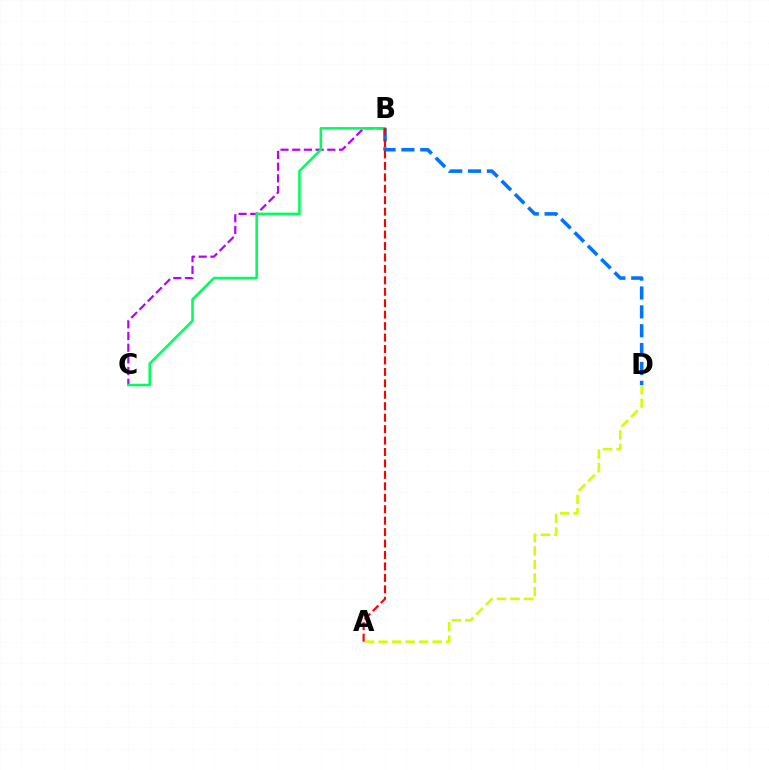{('A', 'D'): [{'color': '#d1ff00', 'line_style': 'dashed', 'thickness': 1.84}], ('B', 'C'): [{'color': '#b900ff', 'line_style': 'dashed', 'thickness': 1.59}, {'color': '#00ff5c', 'line_style': 'solid', 'thickness': 1.84}], ('B', 'D'): [{'color': '#0074ff', 'line_style': 'dashed', 'thickness': 2.56}], ('A', 'B'): [{'color': '#ff0000', 'line_style': 'dashed', 'thickness': 1.55}]}